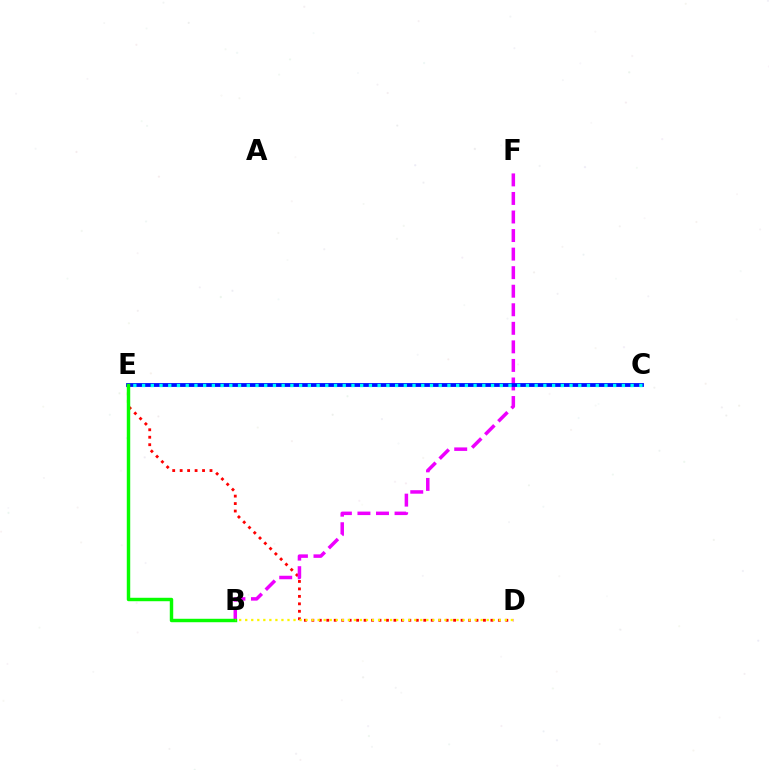{('D', 'E'): [{'color': '#ff0000', 'line_style': 'dotted', 'thickness': 2.03}], ('B', 'F'): [{'color': '#ee00ff', 'line_style': 'dashed', 'thickness': 2.52}], ('C', 'E'): [{'color': '#0010ff', 'line_style': 'solid', 'thickness': 2.76}, {'color': '#00fff6', 'line_style': 'dotted', 'thickness': 2.37}], ('B', 'E'): [{'color': '#08ff00', 'line_style': 'solid', 'thickness': 2.48}], ('B', 'D'): [{'color': '#fcf500', 'line_style': 'dotted', 'thickness': 1.64}]}